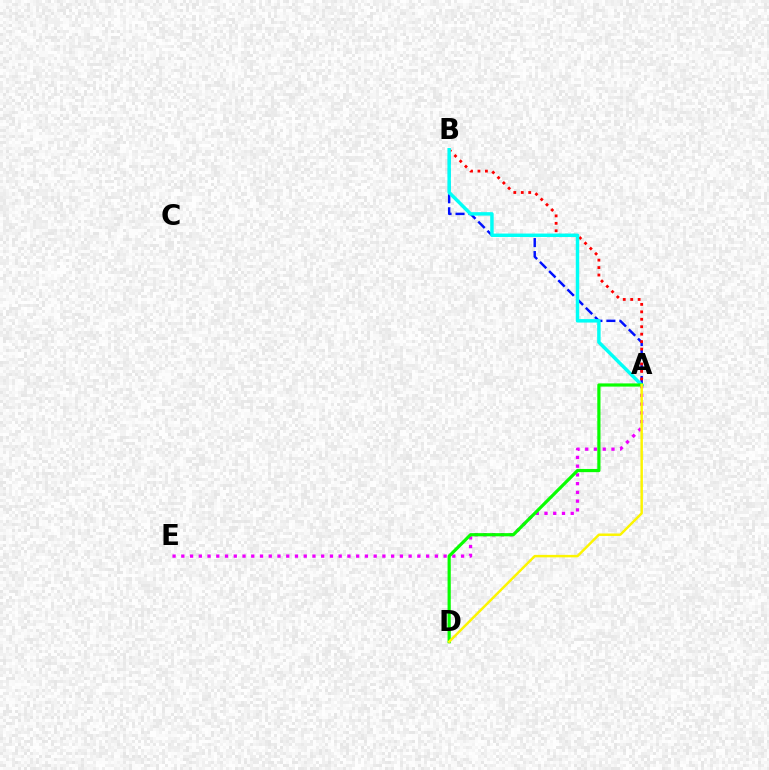{('A', 'E'): [{'color': '#ee00ff', 'line_style': 'dotted', 'thickness': 2.38}], ('A', 'B'): [{'color': '#0010ff', 'line_style': 'dashed', 'thickness': 1.76}, {'color': '#ff0000', 'line_style': 'dotted', 'thickness': 2.02}, {'color': '#00fff6', 'line_style': 'solid', 'thickness': 2.48}], ('A', 'D'): [{'color': '#08ff00', 'line_style': 'solid', 'thickness': 2.3}, {'color': '#fcf500', 'line_style': 'solid', 'thickness': 1.78}]}